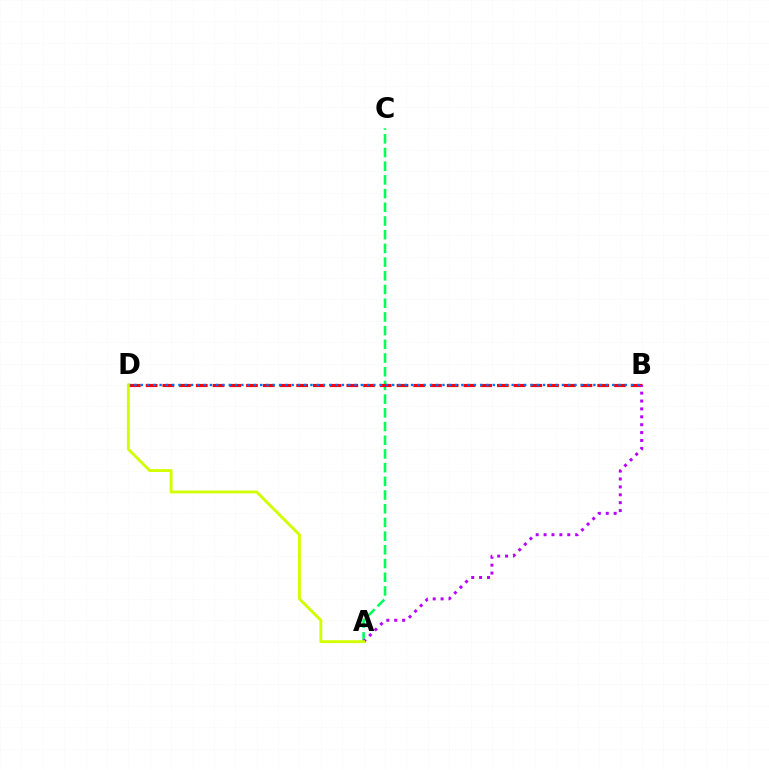{('A', 'C'): [{'color': '#00ff5c', 'line_style': 'dashed', 'thickness': 1.86}], ('B', 'D'): [{'color': '#ff0000', 'line_style': 'dashed', 'thickness': 2.27}, {'color': '#0074ff', 'line_style': 'dotted', 'thickness': 1.71}], ('A', 'B'): [{'color': '#b900ff', 'line_style': 'dotted', 'thickness': 2.14}], ('A', 'D'): [{'color': '#d1ff00', 'line_style': 'solid', 'thickness': 2.08}]}